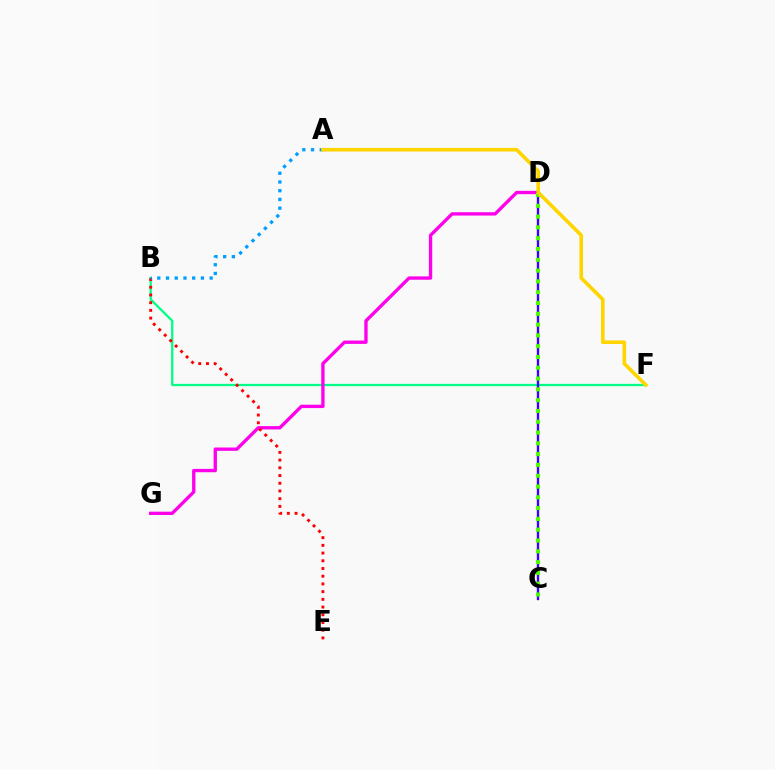{('B', 'F'): [{'color': '#00ff86', 'line_style': 'solid', 'thickness': 1.65}], ('D', 'G'): [{'color': '#ff00ed', 'line_style': 'solid', 'thickness': 2.41}], ('C', 'D'): [{'color': '#3700ff', 'line_style': 'solid', 'thickness': 1.69}, {'color': '#4fff00', 'line_style': 'dotted', 'thickness': 2.93}], ('B', 'E'): [{'color': '#ff0000', 'line_style': 'dotted', 'thickness': 2.1}], ('A', 'B'): [{'color': '#009eff', 'line_style': 'dotted', 'thickness': 2.37}], ('A', 'F'): [{'color': '#ffd500', 'line_style': 'solid', 'thickness': 2.6}]}